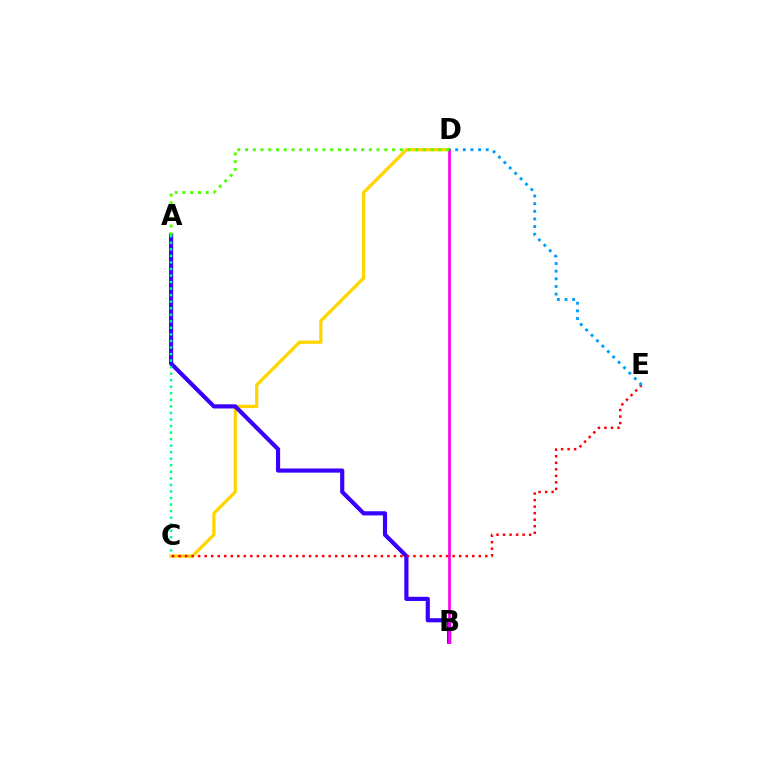{('C', 'D'): [{'color': '#ffd500', 'line_style': 'solid', 'thickness': 2.35}], ('A', 'B'): [{'color': '#3700ff', 'line_style': 'solid', 'thickness': 2.99}], ('A', 'C'): [{'color': '#00ff86', 'line_style': 'dotted', 'thickness': 1.78}], ('B', 'D'): [{'color': '#ff00ed', 'line_style': 'solid', 'thickness': 1.93}], ('C', 'E'): [{'color': '#ff0000', 'line_style': 'dotted', 'thickness': 1.77}], ('A', 'D'): [{'color': '#4fff00', 'line_style': 'dotted', 'thickness': 2.1}], ('D', 'E'): [{'color': '#009eff', 'line_style': 'dotted', 'thickness': 2.07}]}